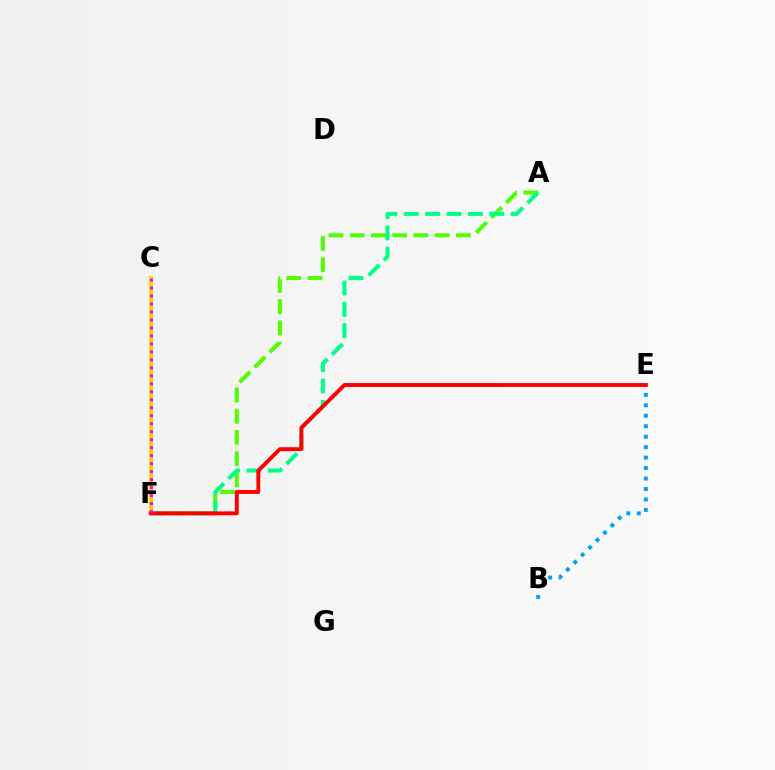{('A', 'F'): [{'color': '#4fff00', 'line_style': 'dashed', 'thickness': 2.89}, {'color': '#00ff86', 'line_style': 'dashed', 'thickness': 2.91}], ('B', 'E'): [{'color': '#009eff', 'line_style': 'dotted', 'thickness': 2.84}], ('C', 'F'): [{'color': '#3700ff', 'line_style': 'solid', 'thickness': 1.62}, {'color': '#ffd500', 'line_style': 'solid', 'thickness': 2.81}, {'color': '#ff00ed', 'line_style': 'dotted', 'thickness': 2.17}], ('E', 'F'): [{'color': '#ff0000', 'line_style': 'solid', 'thickness': 2.81}]}